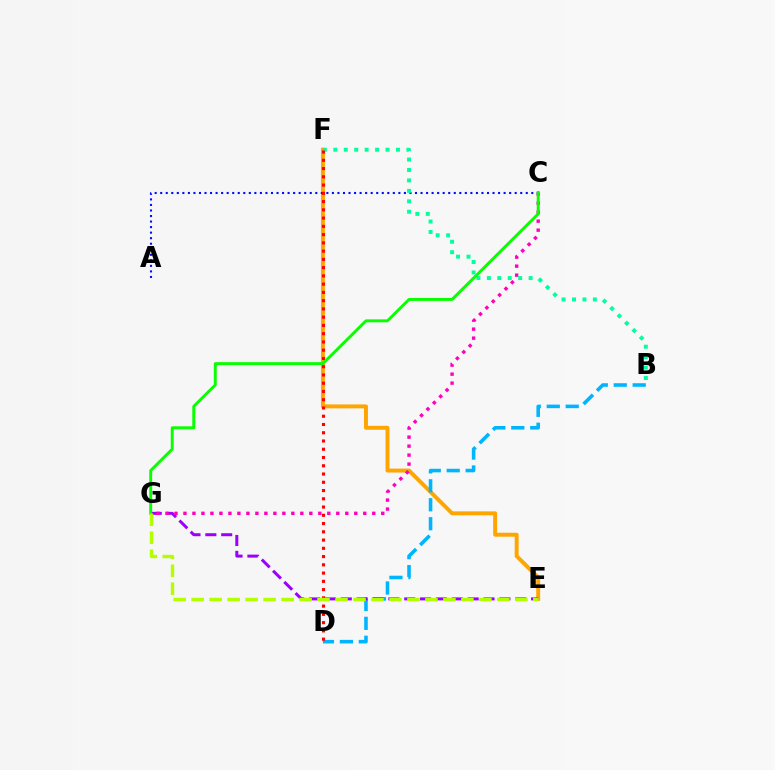{('E', 'F'): [{'color': '#ffa500', 'line_style': 'solid', 'thickness': 2.84}], ('A', 'C'): [{'color': '#0010ff', 'line_style': 'dotted', 'thickness': 1.5}], ('B', 'D'): [{'color': '#00b5ff', 'line_style': 'dashed', 'thickness': 2.58}], ('E', 'G'): [{'color': '#9b00ff', 'line_style': 'dashed', 'thickness': 2.15}, {'color': '#b3ff00', 'line_style': 'dashed', 'thickness': 2.44}], ('C', 'G'): [{'color': '#ff00bd', 'line_style': 'dotted', 'thickness': 2.44}, {'color': '#08ff00', 'line_style': 'solid', 'thickness': 2.1}], ('B', 'F'): [{'color': '#00ff9d', 'line_style': 'dotted', 'thickness': 2.84}], ('D', 'F'): [{'color': '#ff0000', 'line_style': 'dotted', 'thickness': 2.24}]}